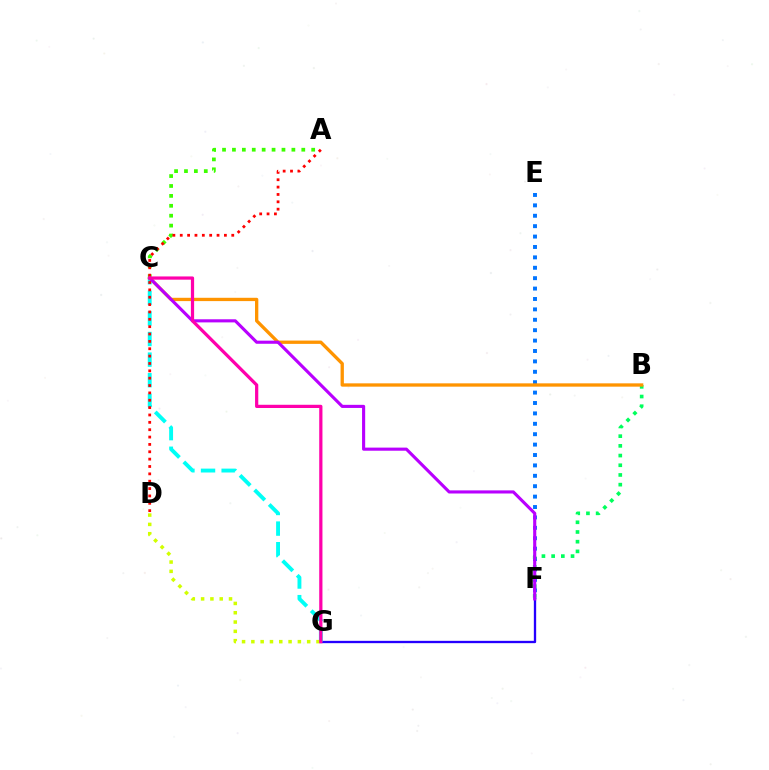{('F', 'G'): [{'color': '#2500ff', 'line_style': 'solid', 'thickness': 1.67}], ('C', 'G'): [{'color': '#00fff6', 'line_style': 'dashed', 'thickness': 2.8}, {'color': '#ff00ac', 'line_style': 'solid', 'thickness': 2.32}], ('E', 'F'): [{'color': '#0074ff', 'line_style': 'dotted', 'thickness': 2.83}], ('A', 'C'): [{'color': '#3dff00', 'line_style': 'dotted', 'thickness': 2.69}], ('B', 'F'): [{'color': '#00ff5c', 'line_style': 'dotted', 'thickness': 2.63}], ('B', 'C'): [{'color': '#ff9400', 'line_style': 'solid', 'thickness': 2.38}], ('A', 'D'): [{'color': '#ff0000', 'line_style': 'dotted', 'thickness': 2.0}], ('D', 'G'): [{'color': '#d1ff00', 'line_style': 'dotted', 'thickness': 2.53}], ('C', 'F'): [{'color': '#b900ff', 'line_style': 'solid', 'thickness': 2.24}]}